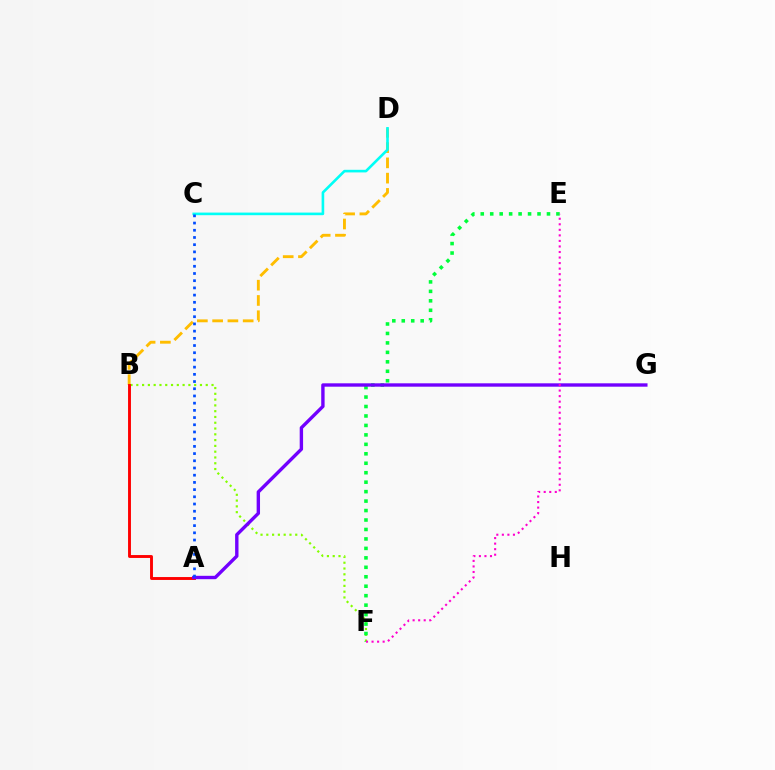{('B', 'F'): [{'color': '#84ff00', 'line_style': 'dotted', 'thickness': 1.57}], ('B', 'D'): [{'color': '#ffbd00', 'line_style': 'dashed', 'thickness': 2.07}], ('C', 'D'): [{'color': '#00fff6', 'line_style': 'solid', 'thickness': 1.88}], ('E', 'F'): [{'color': '#00ff39', 'line_style': 'dotted', 'thickness': 2.57}, {'color': '#ff00cf', 'line_style': 'dotted', 'thickness': 1.51}], ('A', 'B'): [{'color': '#ff0000', 'line_style': 'solid', 'thickness': 2.09}], ('A', 'G'): [{'color': '#7200ff', 'line_style': 'solid', 'thickness': 2.43}], ('A', 'C'): [{'color': '#004bff', 'line_style': 'dotted', 'thickness': 1.96}]}